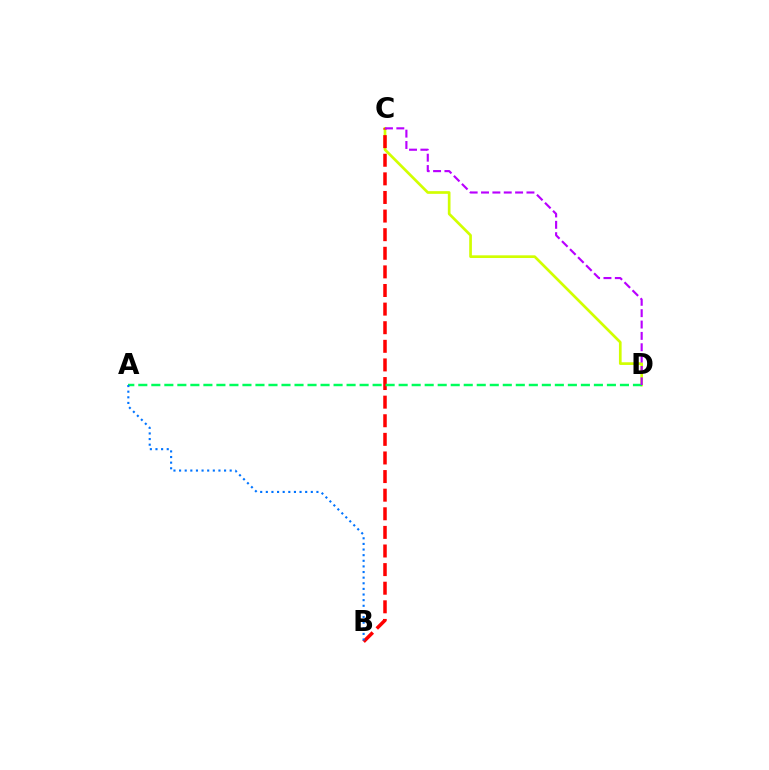{('C', 'D'): [{'color': '#d1ff00', 'line_style': 'solid', 'thickness': 1.93}, {'color': '#b900ff', 'line_style': 'dashed', 'thickness': 1.54}], ('B', 'C'): [{'color': '#ff0000', 'line_style': 'dashed', 'thickness': 2.53}], ('A', 'D'): [{'color': '#00ff5c', 'line_style': 'dashed', 'thickness': 1.77}], ('A', 'B'): [{'color': '#0074ff', 'line_style': 'dotted', 'thickness': 1.53}]}